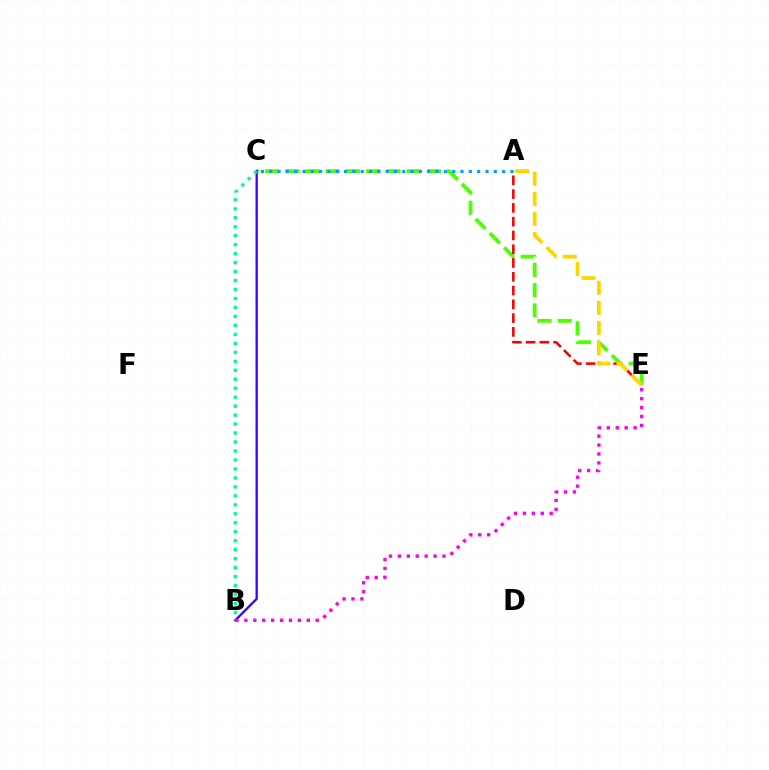{('C', 'E'): [{'color': '#4fff00', 'line_style': 'dashed', 'thickness': 2.75}], ('B', 'C'): [{'color': '#3700ff', 'line_style': 'solid', 'thickness': 1.66}, {'color': '#00ff86', 'line_style': 'dotted', 'thickness': 2.44}], ('A', 'E'): [{'color': '#ff0000', 'line_style': 'dashed', 'thickness': 1.87}, {'color': '#ffd500', 'line_style': 'dashed', 'thickness': 2.73}], ('A', 'C'): [{'color': '#009eff', 'line_style': 'dotted', 'thickness': 2.26}], ('B', 'E'): [{'color': '#ff00ed', 'line_style': 'dotted', 'thickness': 2.42}]}